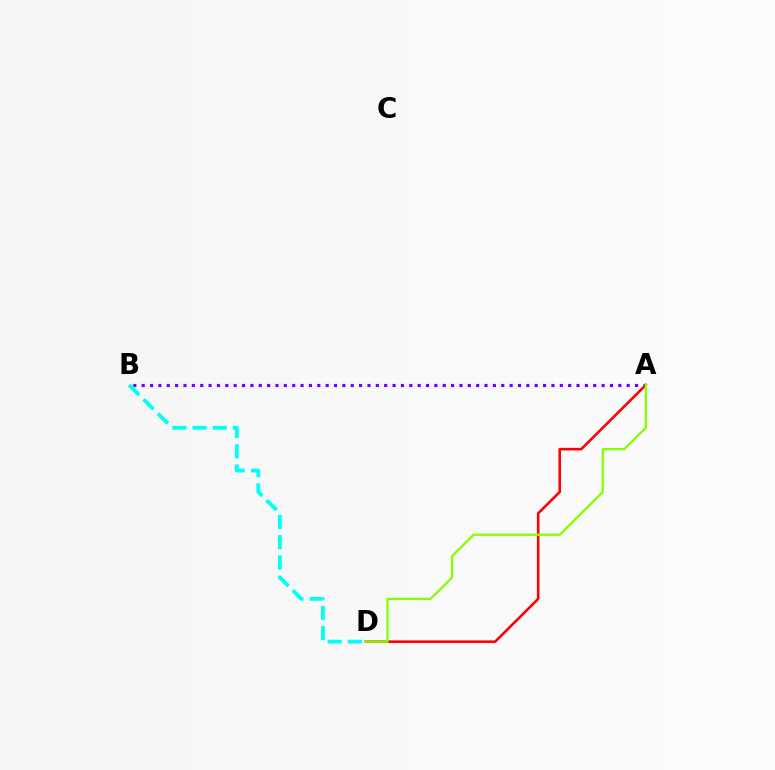{('A', 'B'): [{'color': '#7200ff', 'line_style': 'dotted', 'thickness': 2.27}], ('A', 'D'): [{'color': '#ff0000', 'line_style': 'solid', 'thickness': 1.86}, {'color': '#84ff00', 'line_style': 'solid', 'thickness': 1.64}], ('B', 'D'): [{'color': '#00fff6', 'line_style': 'dashed', 'thickness': 2.75}]}